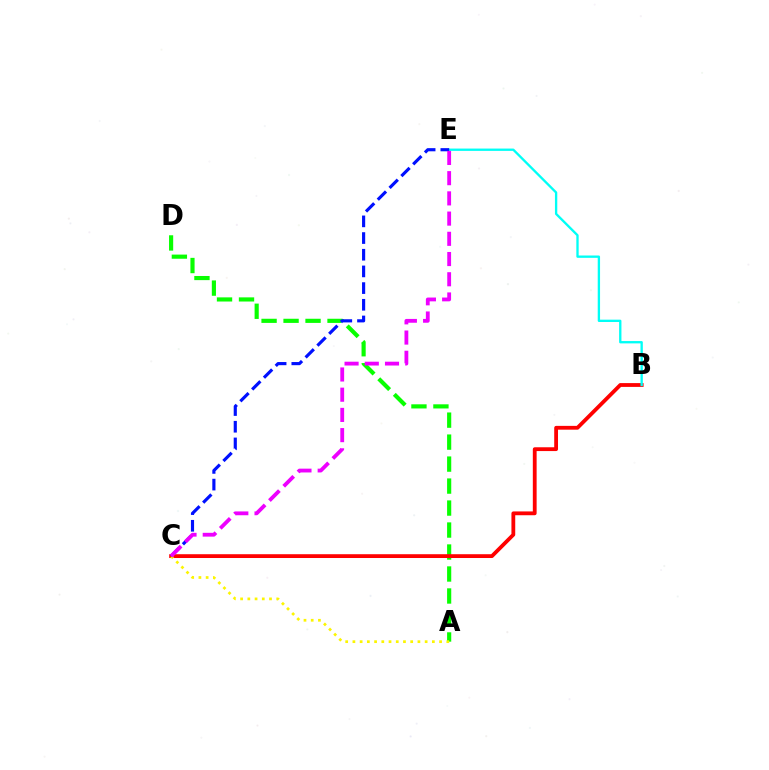{('A', 'D'): [{'color': '#08ff00', 'line_style': 'dashed', 'thickness': 2.99}], ('B', 'C'): [{'color': '#ff0000', 'line_style': 'solid', 'thickness': 2.74}], ('B', 'E'): [{'color': '#00fff6', 'line_style': 'solid', 'thickness': 1.68}], ('A', 'C'): [{'color': '#fcf500', 'line_style': 'dotted', 'thickness': 1.96}], ('C', 'E'): [{'color': '#0010ff', 'line_style': 'dashed', 'thickness': 2.27}, {'color': '#ee00ff', 'line_style': 'dashed', 'thickness': 2.75}]}